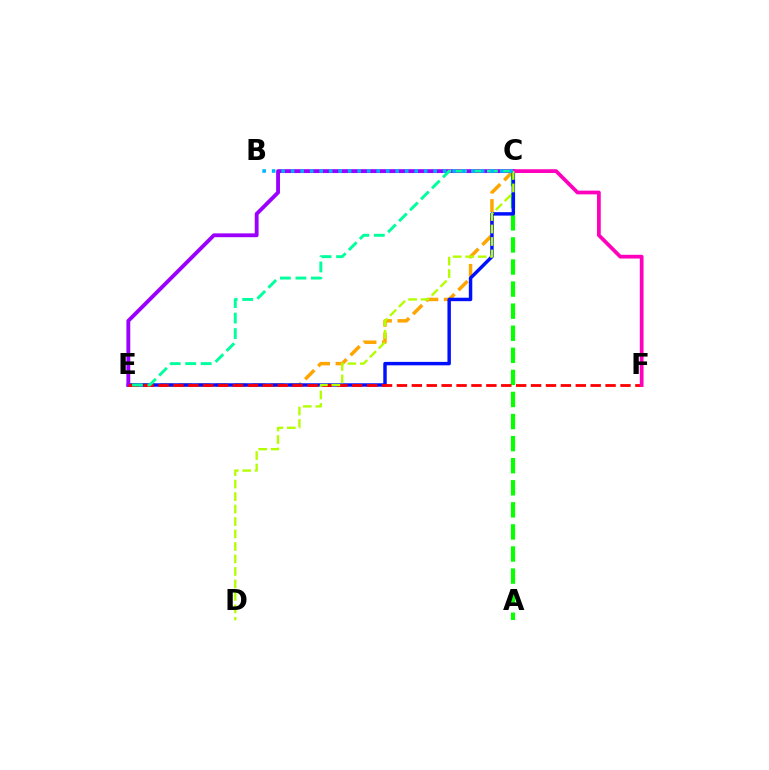{('C', 'E'): [{'color': '#ffa500', 'line_style': 'dashed', 'thickness': 2.5}, {'color': '#0010ff', 'line_style': 'solid', 'thickness': 2.48}, {'color': '#9b00ff', 'line_style': 'solid', 'thickness': 2.77}, {'color': '#00ff9d', 'line_style': 'dashed', 'thickness': 2.11}], ('A', 'C'): [{'color': '#08ff00', 'line_style': 'dashed', 'thickness': 3.0}], ('E', 'F'): [{'color': '#ff0000', 'line_style': 'dashed', 'thickness': 2.02}], ('C', 'F'): [{'color': '#ff00bd', 'line_style': 'solid', 'thickness': 2.69}], ('C', 'D'): [{'color': '#b3ff00', 'line_style': 'dashed', 'thickness': 1.7}], ('B', 'C'): [{'color': '#00b5ff', 'line_style': 'dotted', 'thickness': 2.58}]}